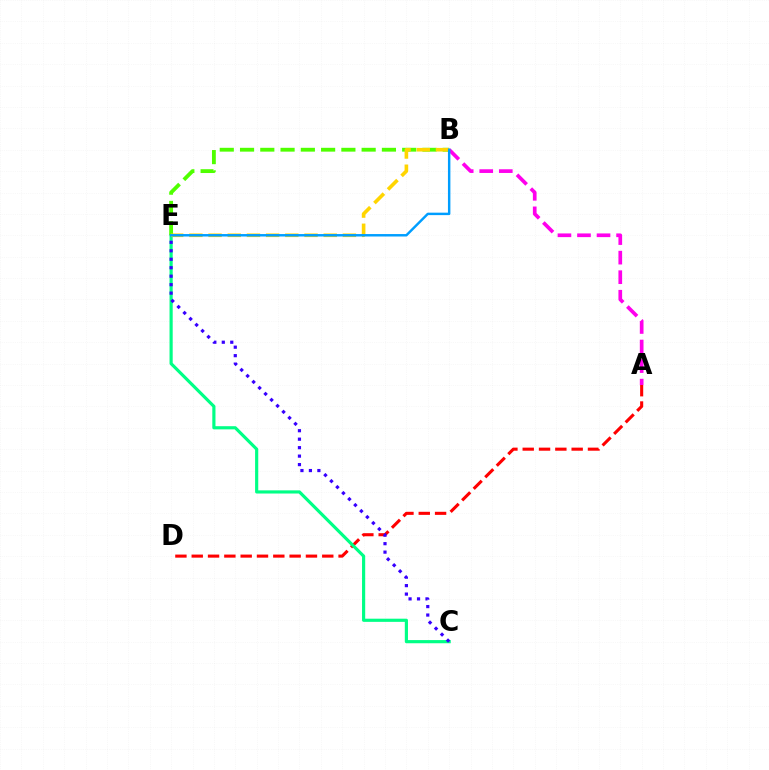{('A', 'D'): [{'color': '#ff0000', 'line_style': 'dashed', 'thickness': 2.22}], ('C', 'E'): [{'color': '#00ff86', 'line_style': 'solid', 'thickness': 2.28}, {'color': '#3700ff', 'line_style': 'dotted', 'thickness': 2.3}], ('A', 'B'): [{'color': '#ff00ed', 'line_style': 'dashed', 'thickness': 2.66}], ('B', 'E'): [{'color': '#4fff00', 'line_style': 'dashed', 'thickness': 2.75}, {'color': '#ffd500', 'line_style': 'dashed', 'thickness': 2.61}, {'color': '#009eff', 'line_style': 'solid', 'thickness': 1.76}]}